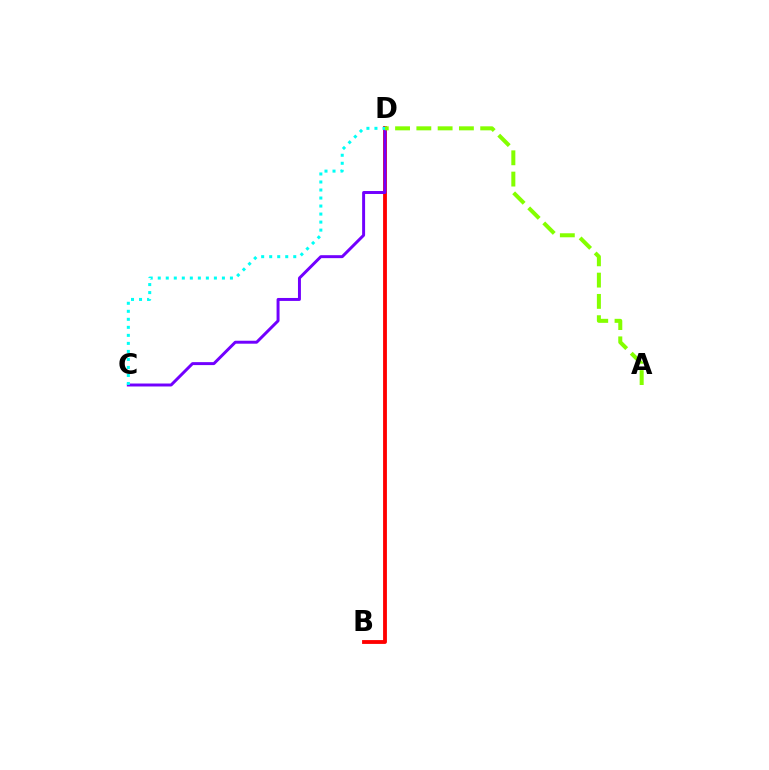{('B', 'D'): [{'color': '#ff0000', 'line_style': 'solid', 'thickness': 2.75}], ('C', 'D'): [{'color': '#7200ff', 'line_style': 'solid', 'thickness': 2.13}, {'color': '#00fff6', 'line_style': 'dotted', 'thickness': 2.18}], ('A', 'D'): [{'color': '#84ff00', 'line_style': 'dashed', 'thickness': 2.89}]}